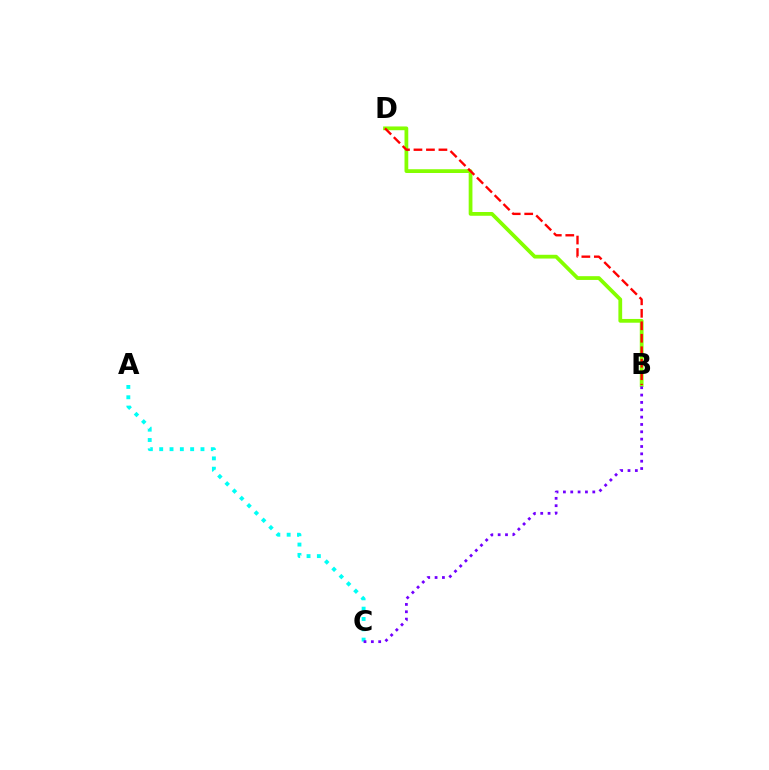{('A', 'C'): [{'color': '#00fff6', 'line_style': 'dotted', 'thickness': 2.8}], ('B', 'D'): [{'color': '#84ff00', 'line_style': 'solid', 'thickness': 2.71}, {'color': '#ff0000', 'line_style': 'dashed', 'thickness': 1.7}], ('B', 'C'): [{'color': '#7200ff', 'line_style': 'dotted', 'thickness': 2.0}]}